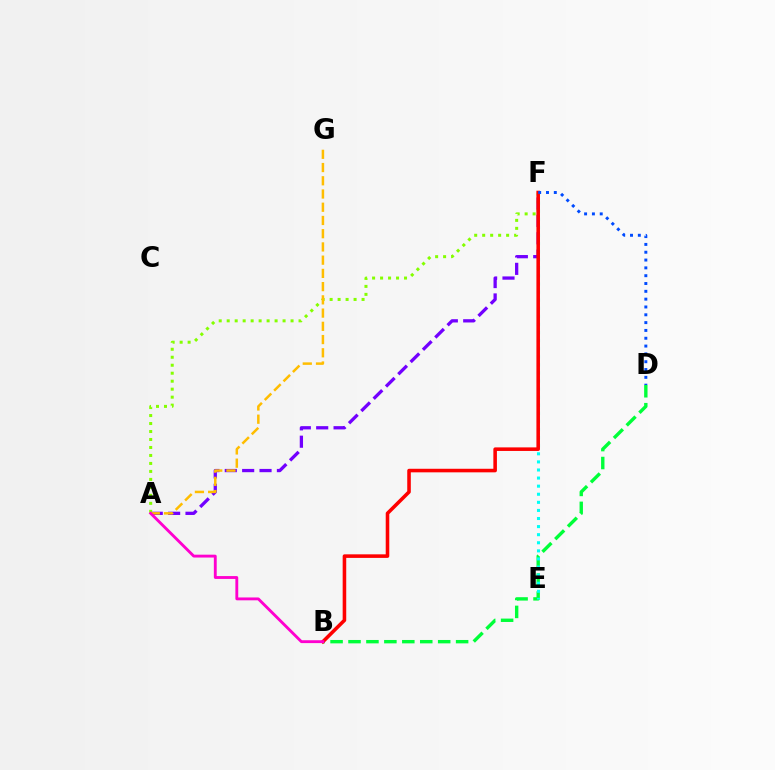{('A', 'F'): [{'color': '#7200ff', 'line_style': 'dashed', 'thickness': 2.36}, {'color': '#84ff00', 'line_style': 'dotted', 'thickness': 2.17}], ('B', 'D'): [{'color': '#00ff39', 'line_style': 'dashed', 'thickness': 2.44}], ('E', 'F'): [{'color': '#00fff6', 'line_style': 'dotted', 'thickness': 2.2}], ('B', 'F'): [{'color': '#ff0000', 'line_style': 'solid', 'thickness': 2.57}], ('D', 'F'): [{'color': '#004bff', 'line_style': 'dotted', 'thickness': 2.12}], ('A', 'G'): [{'color': '#ffbd00', 'line_style': 'dashed', 'thickness': 1.8}], ('A', 'B'): [{'color': '#ff00cf', 'line_style': 'solid', 'thickness': 2.06}]}